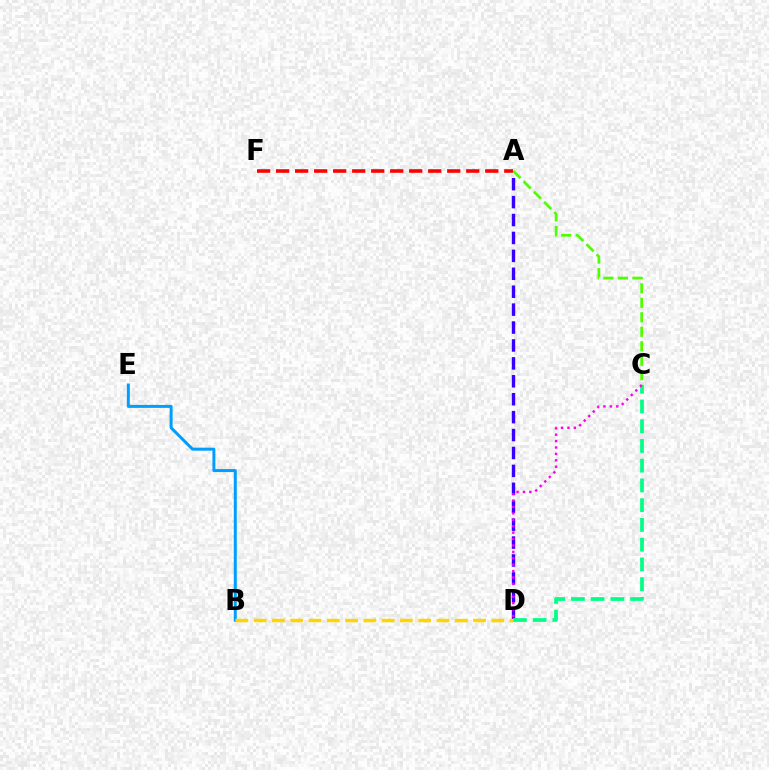{('B', 'E'): [{'color': '#009eff', 'line_style': 'solid', 'thickness': 2.15}], ('A', 'D'): [{'color': '#3700ff', 'line_style': 'dashed', 'thickness': 2.43}], ('C', 'D'): [{'color': '#00ff86', 'line_style': 'dashed', 'thickness': 2.68}, {'color': '#ff00ed', 'line_style': 'dotted', 'thickness': 1.74}], ('B', 'D'): [{'color': '#ffd500', 'line_style': 'dashed', 'thickness': 2.48}], ('A', 'F'): [{'color': '#ff0000', 'line_style': 'dashed', 'thickness': 2.58}], ('A', 'C'): [{'color': '#4fff00', 'line_style': 'dashed', 'thickness': 1.97}]}